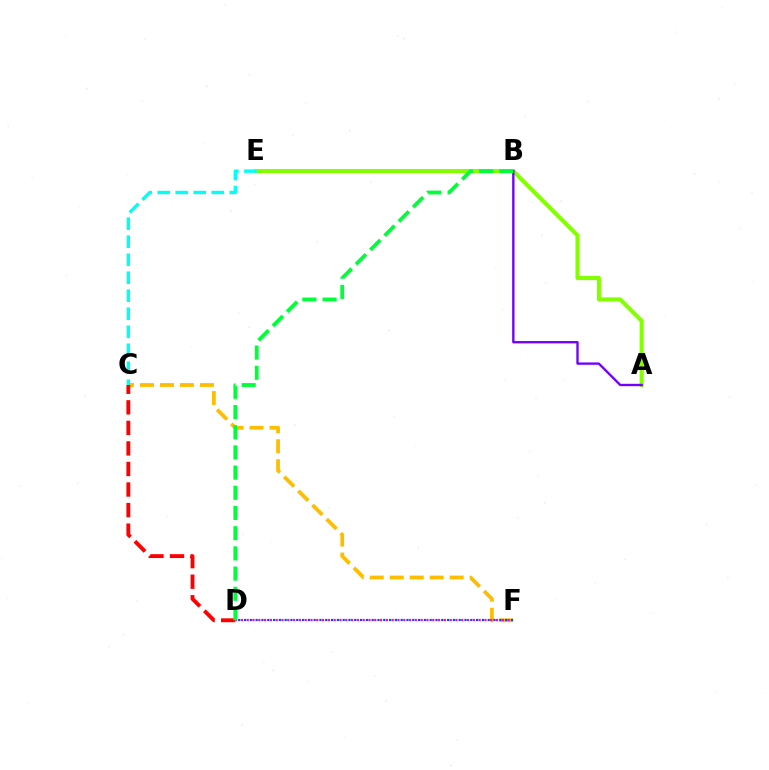{('A', 'E'): [{'color': '#84ff00', 'line_style': 'solid', 'thickness': 2.96}], ('C', 'F'): [{'color': '#ffbd00', 'line_style': 'dashed', 'thickness': 2.71}], ('C', 'D'): [{'color': '#ff0000', 'line_style': 'dashed', 'thickness': 2.79}], ('D', 'F'): [{'color': '#004bff', 'line_style': 'dotted', 'thickness': 1.58}, {'color': '#ff00cf', 'line_style': 'dotted', 'thickness': 1.58}], ('A', 'B'): [{'color': '#7200ff', 'line_style': 'solid', 'thickness': 1.69}], ('C', 'E'): [{'color': '#00fff6', 'line_style': 'dashed', 'thickness': 2.45}], ('B', 'D'): [{'color': '#00ff39', 'line_style': 'dashed', 'thickness': 2.74}]}